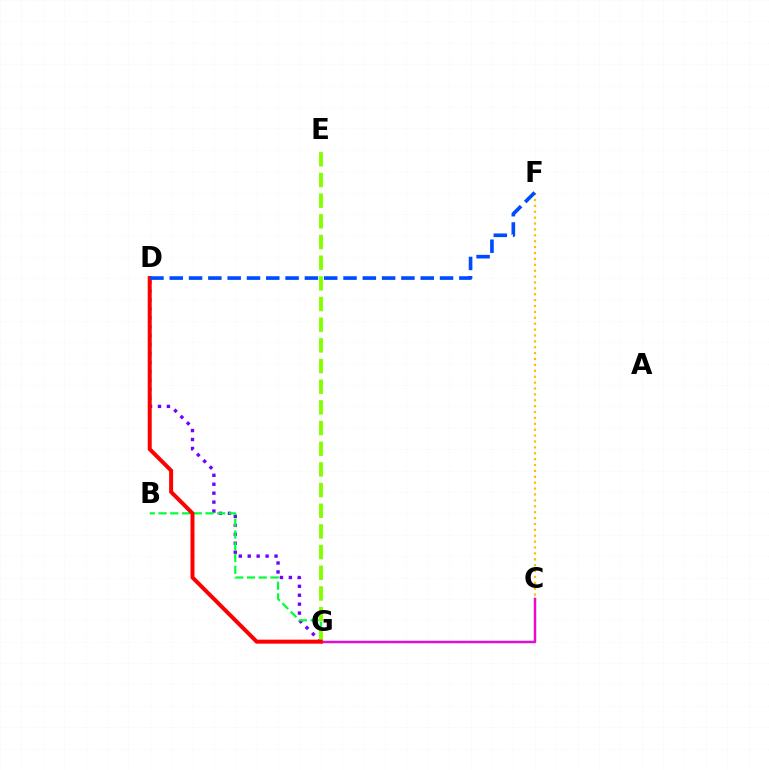{('D', 'G'): [{'color': '#7200ff', 'line_style': 'dotted', 'thickness': 2.43}, {'color': '#ff0000', 'line_style': 'solid', 'thickness': 2.88}], ('C', 'G'): [{'color': '#00fff6', 'line_style': 'solid', 'thickness': 1.76}, {'color': '#ff00cf', 'line_style': 'solid', 'thickness': 1.68}], ('B', 'G'): [{'color': '#00ff39', 'line_style': 'dashed', 'thickness': 1.59}], ('C', 'F'): [{'color': '#ffbd00', 'line_style': 'dotted', 'thickness': 1.6}], ('E', 'G'): [{'color': '#84ff00', 'line_style': 'dashed', 'thickness': 2.81}], ('D', 'F'): [{'color': '#004bff', 'line_style': 'dashed', 'thickness': 2.62}]}